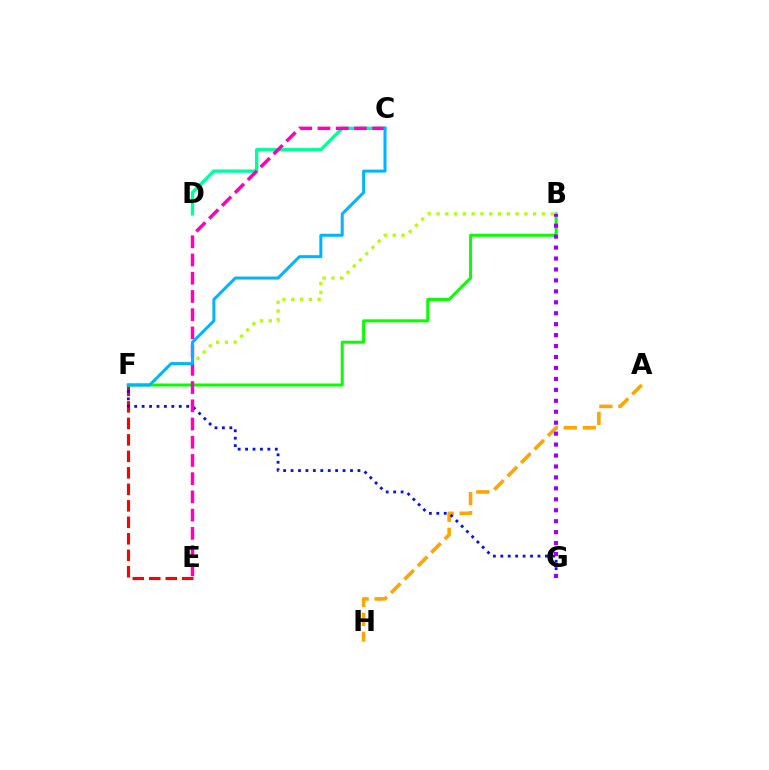{('E', 'F'): [{'color': '#ff0000', 'line_style': 'dashed', 'thickness': 2.24}], ('A', 'H'): [{'color': '#ffa500', 'line_style': 'dashed', 'thickness': 2.58}], ('B', 'F'): [{'color': '#b3ff00', 'line_style': 'dotted', 'thickness': 2.39}, {'color': '#08ff00', 'line_style': 'solid', 'thickness': 2.16}], ('F', 'G'): [{'color': '#0010ff', 'line_style': 'dotted', 'thickness': 2.02}], ('C', 'D'): [{'color': '#00ff9d', 'line_style': 'solid', 'thickness': 2.41}], ('C', 'E'): [{'color': '#ff00bd', 'line_style': 'dashed', 'thickness': 2.48}], ('B', 'G'): [{'color': '#9b00ff', 'line_style': 'dotted', 'thickness': 2.97}], ('C', 'F'): [{'color': '#00b5ff', 'line_style': 'solid', 'thickness': 2.16}]}